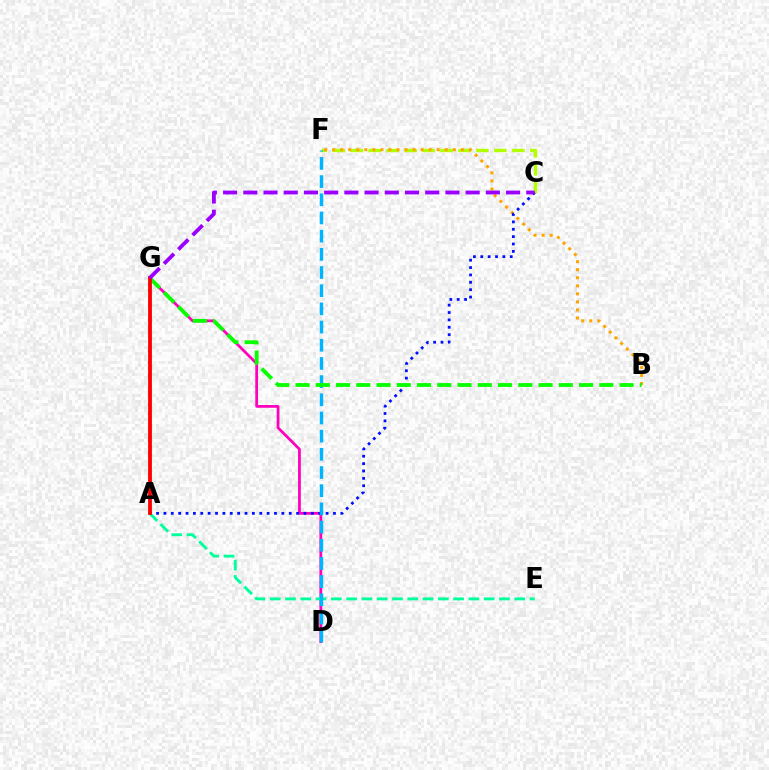{('C', 'F'): [{'color': '#b3ff00', 'line_style': 'dashed', 'thickness': 2.44}], ('D', 'G'): [{'color': '#ff00bd', 'line_style': 'solid', 'thickness': 1.99}], ('B', 'F'): [{'color': '#ffa500', 'line_style': 'dotted', 'thickness': 2.19}], ('A', 'C'): [{'color': '#0010ff', 'line_style': 'dotted', 'thickness': 2.0}], ('A', 'E'): [{'color': '#00ff9d', 'line_style': 'dashed', 'thickness': 2.08}], ('D', 'F'): [{'color': '#00b5ff', 'line_style': 'dashed', 'thickness': 2.47}], ('B', 'G'): [{'color': '#08ff00', 'line_style': 'dashed', 'thickness': 2.75}], ('A', 'G'): [{'color': '#ff0000', 'line_style': 'solid', 'thickness': 2.75}], ('C', 'G'): [{'color': '#9b00ff', 'line_style': 'dashed', 'thickness': 2.75}]}